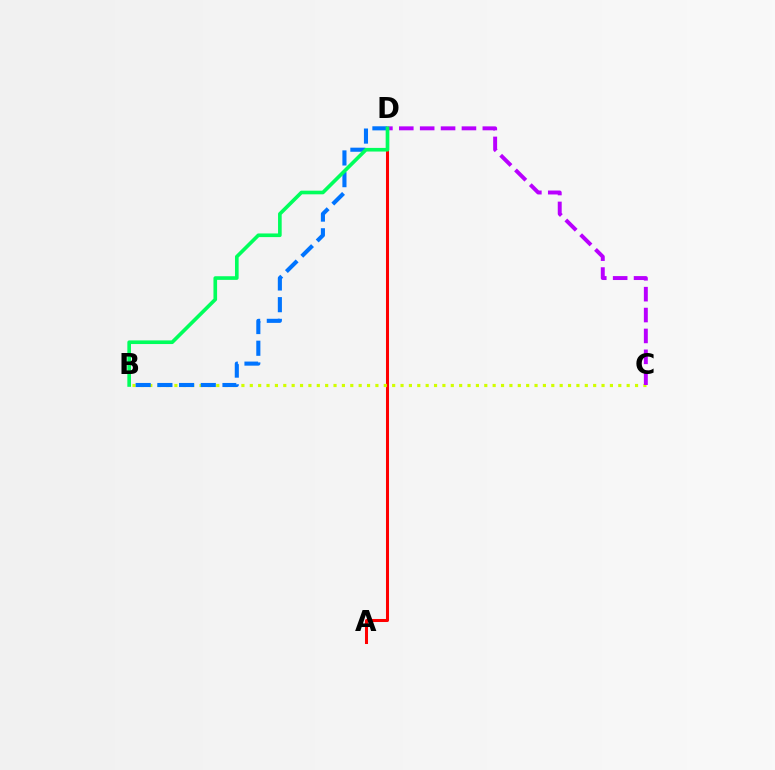{('A', 'D'): [{'color': '#ff0000', 'line_style': 'solid', 'thickness': 2.18}], ('B', 'C'): [{'color': '#d1ff00', 'line_style': 'dotted', 'thickness': 2.28}], ('B', 'D'): [{'color': '#0074ff', 'line_style': 'dashed', 'thickness': 2.95}, {'color': '#00ff5c', 'line_style': 'solid', 'thickness': 2.62}], ('C', 'D'): [{'color': '#b900ff', 'line_style': 'dashed', 'thickness': 2.84}]}